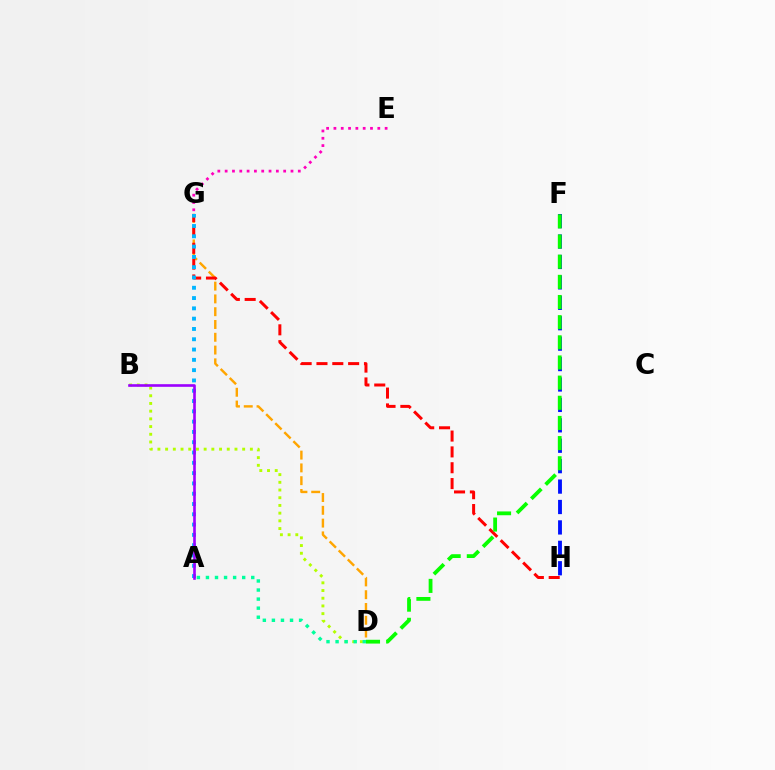{('B', 'D'): [{'color': '#b3ff00', 'line_style': 'dotted', 'thickness': 2.09}], ('D', 'G'): [{'color': '#ffa500', 'line_style': 'dashed', 'thickness': 1.74}], ('F', 'H'): [{'color': '#0010ff', 'line_style': 'dashed', 'thickness': 2.77}], ('G', 'H'): [{'color': '#ff0000', 'line_style': 'dashed', 'thickness': 2.15}], ('A', 'G'): [{'color': '#00b5ff', 'line_style': 'dotted', 'thickness': 2.8}], ('A', 'D'): [{'color': '#00ff9d', 'line_style': 'dotted', 'thickness': 2.46}], ('A', 'B'): [{'color': '#9b00ff', 'line_style': 'solid', 'thickness': 1.89}], ('E', 'G'): [{'color': '#ff00bd', 'line_style': 'dotted', 'thickness': 1.99}], ('D', 'F'): [{'color': '#08ff00', 'line_style': 'dashed', 'thickness': 2.74}]}